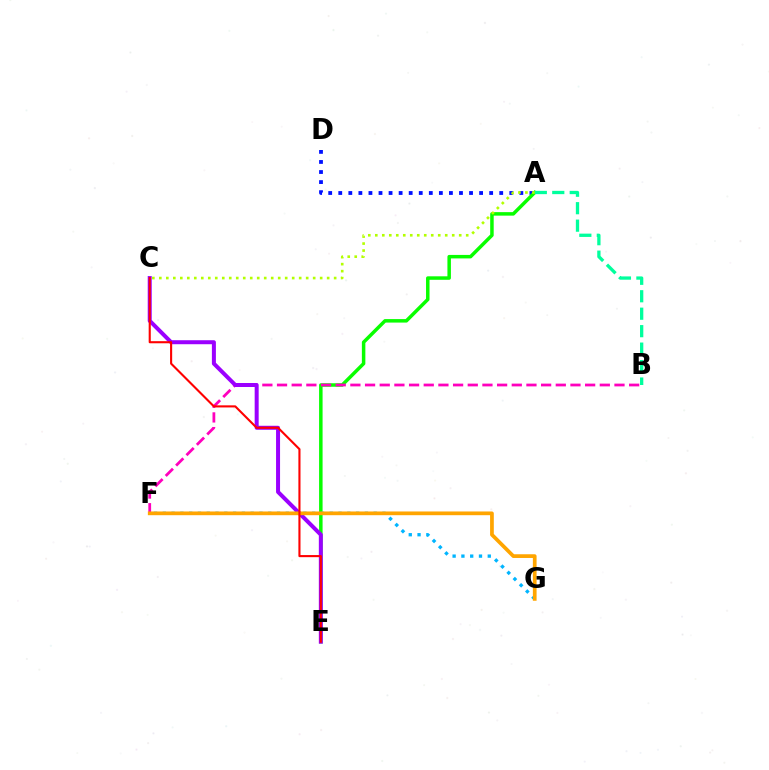{('A', 'D'): [{'color': '#0010ff', 'line_style': 'dotted', 'thickness': 2.73}], ('A', 'E'): [{'color': '#08ff00', 'line_style': 'solid', 'thickness': 2.52}], ('A', 'B'): [{'color': '#00ff9d', 'line_style': 'dashed', 'thickness': 2.37}], ('B', 'F'): [{'color': '#ff00bd', 'line_style': 'dashed', 'thickness': 1.99}], ('F', 'G'): [{'color': '#00b5ff', 'line_style': 'dotted', 'thickness': 2.39}, {'color': '#ffa500', 'line_style': 'solid', 'thickness': 2.68}], ('C', 'E'): [{'color': '#9b00ff', 'line_style': 'solid', 'thickness': 2.88}, {'color': '#ff0000', 'line_style': 'solid', 'thickness': 1.51}], ('A', 'C'): [{'color': '#b3ff00', 'line_style': 'dotted', 'thickness': 1.9}]}